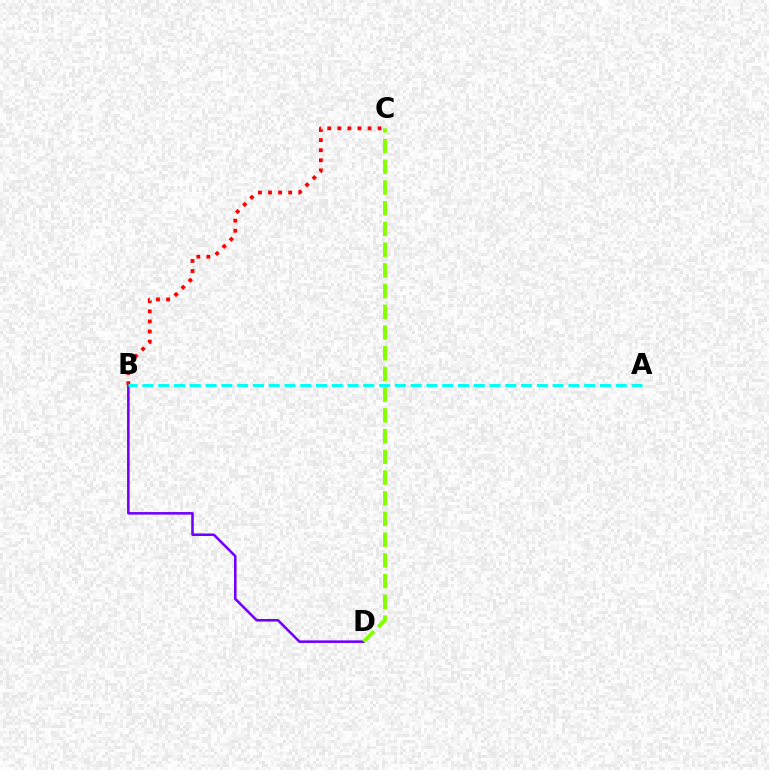{('B', 'D'): [{'color': '#7200ff', 'line_style': 'solid', 'thickness': 1.85}], ('C', 'D'): [{'color': '#84ff00', 'line_style': 'dashed', 'thickness': 2.81}], ('B', 'C'): [{'color': '#ff0000', 'line_style': 'dotted', 'thickness': 2.74}], ('A', 'B'): [{'color': '#00fff6', 'line_style': 'dashed', 'thickness': 2.14}]}